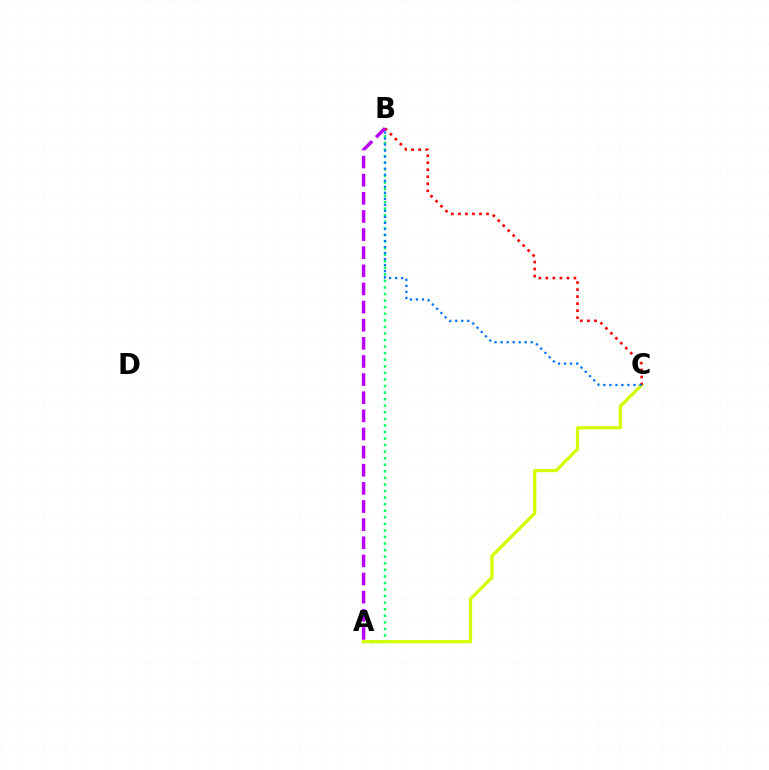{('A', 'B'): [{'color': '#00ff5c', 'line_style': 'dotted', 'thickness': 1.78}, {'color': '#b900ff', 'line_style': 'dashed', 'thickness': 2.46}], ('A', 'C'): [{'color': '#d1ff00', 'line_style': 'solid', 'thickness': 2.33}], ('B', 'C'): [{'color': '#ff0000', 'line_style': 'dotted', 'thickness': 1.91}, {'color': '#0074ff', 'line_style': 'dotted', 'thickness': 1.64}]}